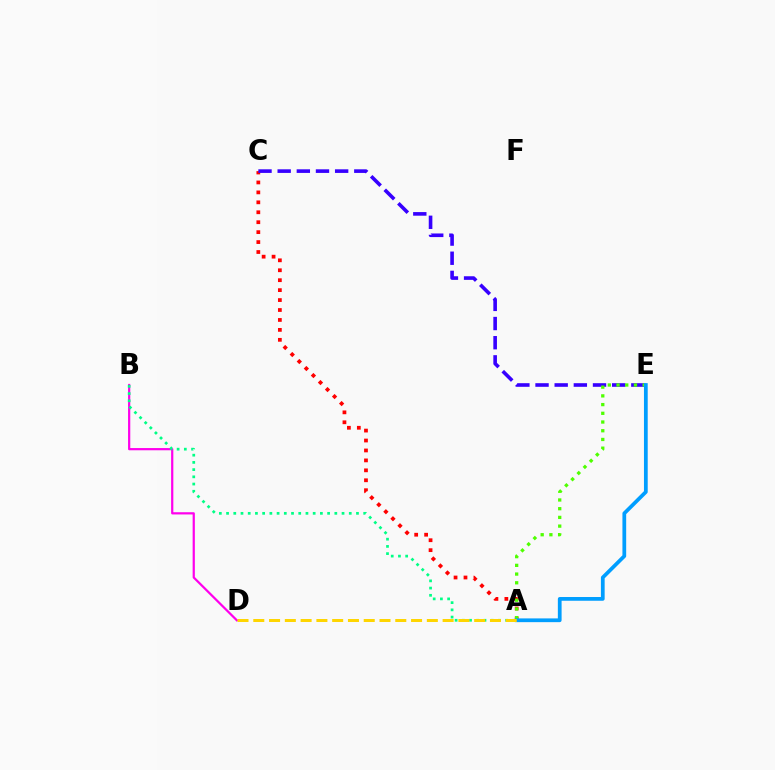{('A', 'C'): [{'color': '#ff0000', 'line_style': 'dotted', 'thickness': 2.7}], ('C', 'E'): [{'color': '#3700ff', 'line_style': 'dashed', 'thickness': 2.6}], ('A', 'E'): [{'color': '#4fff00', 'line_style': 'dotted', 'thickness': 2.37}, {'color': '#009eff', 'line_style': 'solid', 'thickness': 2.7}], ('B', 'D'): [{'color': '#ff00ed', 'line_style': 'solid', 'thickness': 1.6}], ('A', 'B'): [{'color': '#00ff86', 'line_style': 'dotted', 'thickness': 1.96}], ('A', 'D'): [{'color': '#ffd500', 'line_style': 'dashed', 'thickness': 2.14}]}